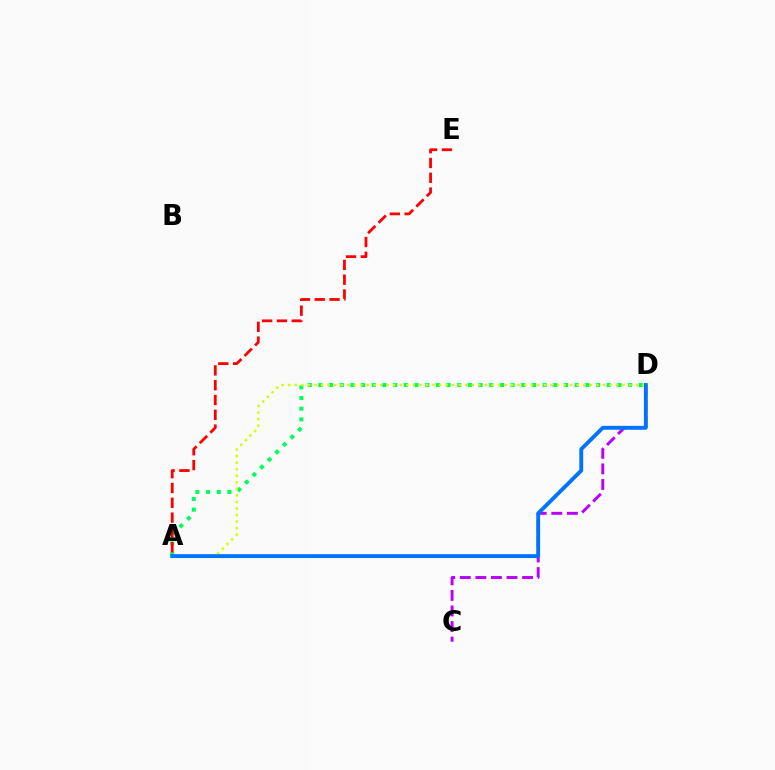{('A', 'D'): [{'color': '#00ff5c', 'line_style': 'dotted', 'thickness': 2.9}, {'color': '#d1ff00', 'line_style': 'dotted', 'thickness': 1.78}, {'color': '#0074ff', 'line_style': 'solid', 'thickness': 2.79}], ('C', 'D'): [{'color': '#b900ff', 'line_style': 'dashed', 'thickness': 2.11}], ('A', 'E'): [{'color': '#ff0000', 'line_style': 'dashed', 'thickness': 2.01}]}